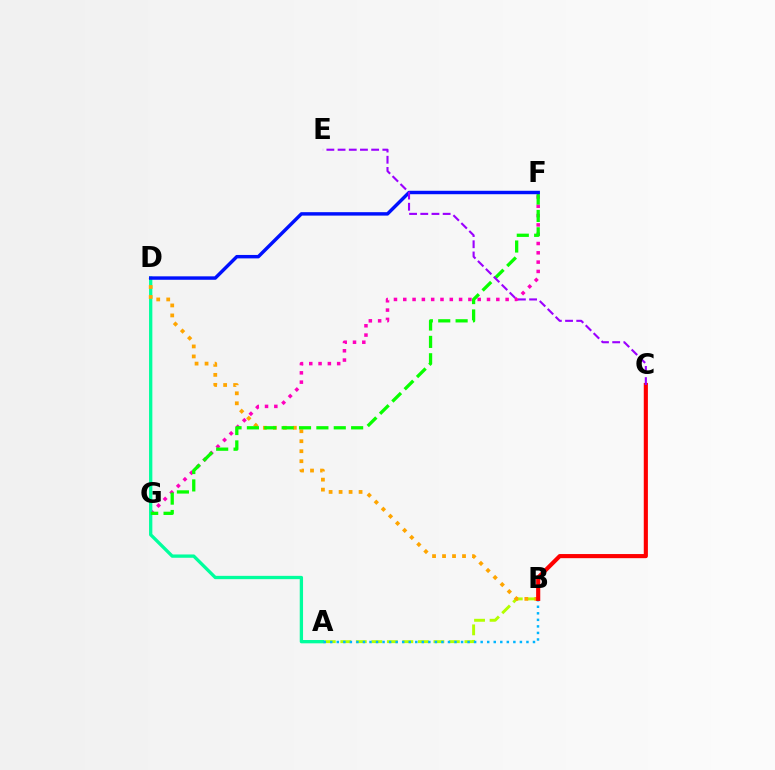{('F', 'G'): [{'color': '#ff00bd', 'line_style': 'dotted', 'thickness': 2.53}, {'color': '#08ff00', 'line_style': 'dashed', 'thickness': 2.36}], ('A', 'D'): [{'color': '#00ff9d', 'line_style': 'solid', 'thickness': 2.38}], ('A', 'B'): [{'color': '#b3ff00', 'line_style': 'dashed', 'thickness': 2.11}, {'color': '#00b5ff', 'line_style': 'dotted', 'thickness': 1.78}], ('B', 'D'): [{'color': '#ffa500', 'line_style': 'dotted', 'thickness': 2.71}], ('D', 'F'): [{'color': '#0010ff', 'line_style': 'solid', 'thickness': 2.47}], ('B', 'C'): [{'color': '#ff0000', 'line_style': 'solid', 'thickness': 2.97}], ('C', 'E'): [{'color': '#9b00ff', 'line_style': 'dashed', 'thickness': 1.52}]}